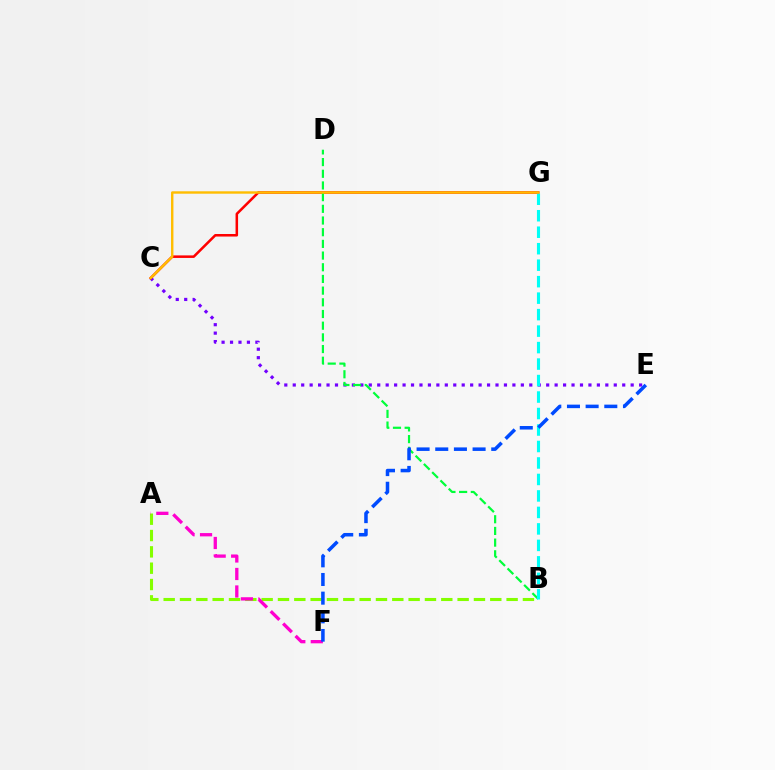{('C', 'E'): [{'color': '#7200ff', 'line_style': 'dotted', 'thickness': 2.3}], ('C', 'G'): [{'color': '#ff0000', 'line_style': 'solid', 'thickness': 1.83}, {'color': '#ffbd00', 'line_style': 'solid', 'thickness': 1.73}], ('A', 'B'): [{'color': '#84ff00', 'line_style': 'dashed', 'thickness': 2.22}], ('B', 'D'): [{'color': '#00ff39', 'line_style': 'dashed', 'thickness': 1.59}], ('B', 'G'): [{'color': '#00fff6', 'line_style': 'dashed', 'thickness': 2.24}], ('A', 'F'): [{'color': '#ff00cf', 'line_style': 'dashed', 'thickness': 2.38}], ('E', 'F'): [{'color': '#004bff', 'line_style': 'dashed', 'thickness': 2.54}]}